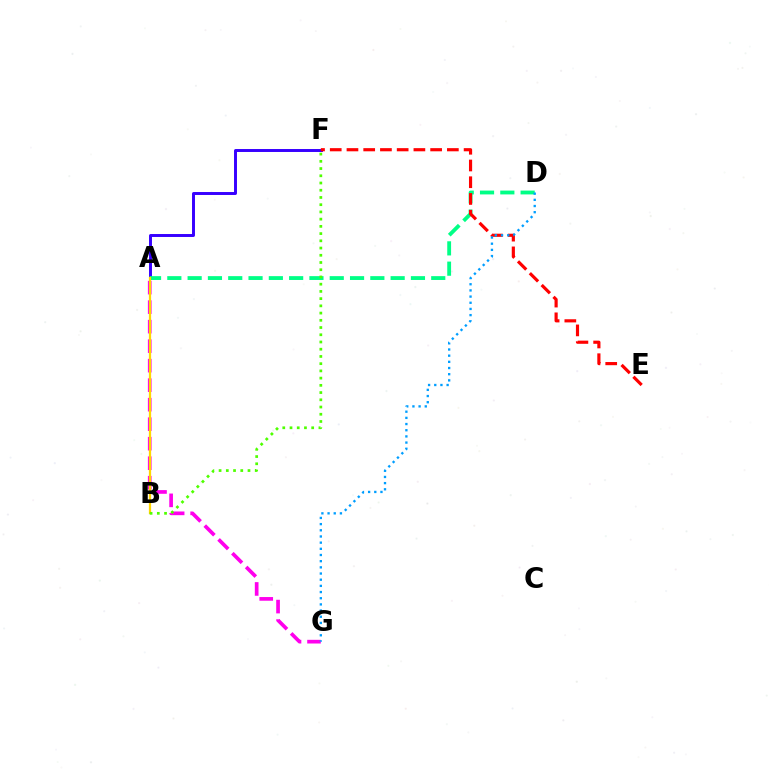{('A', 'F'): [{'color': '#3700ff', 'line_style': 'solid', 'thickness': 2.13}], ('A', 'G'): [{'color': '#ff00ed', 'line_style': 'dashed', 'thickness': 2.65}], ('A', 'D'): [{'color': '#00ff86', 'line_style': 'dashed', 'thickness': 2.76}], ('E', 'F'): [{'color': '#ff0000', 'line_style': 'dashed', 'thickness': 2.27}], ('A', 'B'): [{'color': '#ffd500', 'line_style': 'solid', 'thickness': 1.61}], ('D', 'G'): [{'color': '#009eff', 'line_style': 'dotted', 'thickness': 1.68}], ('B', 'F'): [{'color': '#4fff00', 'line_style': 'dotted', 'thickness': 1.96}]}